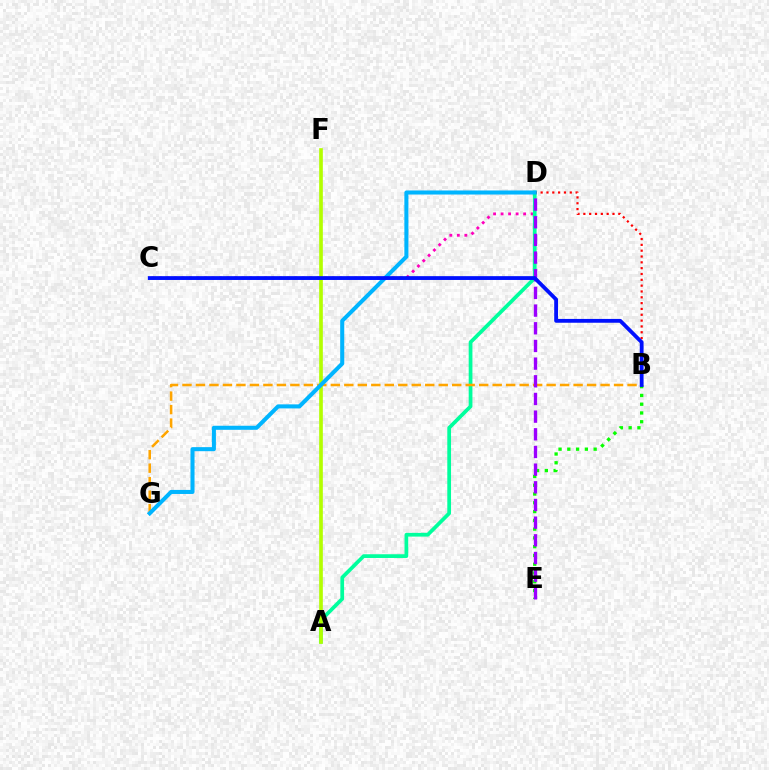{('C', 'D'): [{'color': '#ff00bd', 'line_style': 'dotted', 'thickness': 2.04}], ('B', 'E'): [{'color': '#08ff00', 'line_style': 'dotted', 'thickness': 2.38}], ('A', 'D'): [{'color': '#00ff9d', 'line_style': 'solid', 'thickness': 2.69}], ('B', 'G'): [{'color': '#ffa500', 'line_style': 'dashed', 'thickness': 1.83}], ('A', 'F'): [{'color': '#b3ff00', 'line_style': 'solid', 'thickness': 2.64}], ('B', 'D'): [{'color': '#ff0000', 'line_style': 'dotted', 'thickness': 1.58}], ('D', 'G'): [{'color': '#00b5ff', 'line_style': 'solid', 'thickness': 2.92}], ('D', 'E'): [{'color': '#9b00ff', 'line_style': 'dashed', 'thickness': 2.4}], ('B', 'C'): [{'color': '#0010ff', 'line_style': 'solid', 'thickness': 2.75}]}